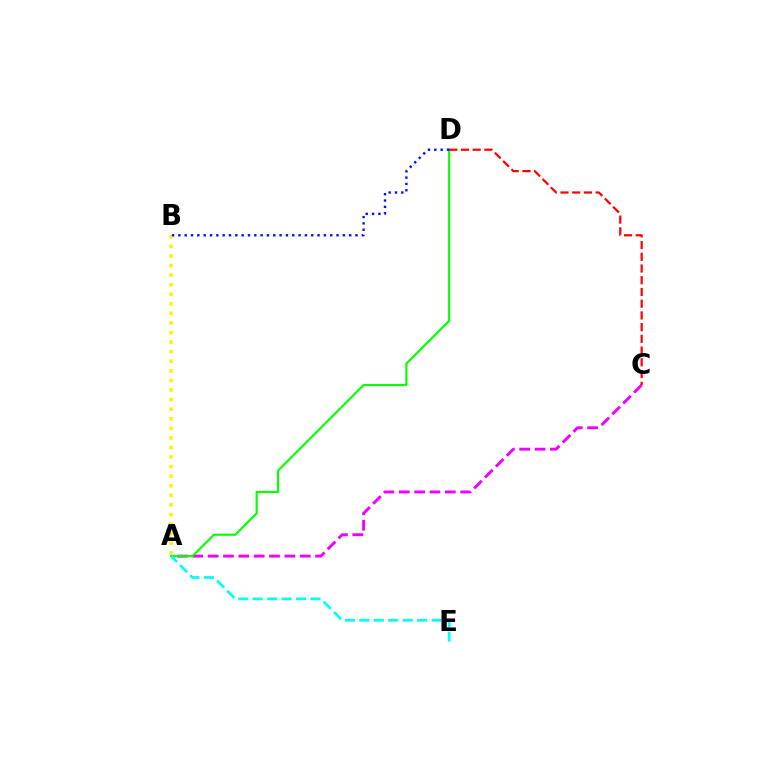{('A', 'C'): [{'color': '#ee00ff', 'line_style': 'dashed', 'thickness': 2.09}], ('A', 'D'): [{'color': '#08ff00', 'line_style': 'solid', 'thickness': 1.55}], ('C', 'D'): [{'color': '#ff0000', 'line_style': 'dashed', 'thickness': 1.59}], ('A', 'E'): [{'color': '#00fff6', 'line_style': 'dashed', 'thickness': 1.96}], ('A', 'B'): [{'color': '#fcf500', 'line_style': 'dotted', 'thickness': 2.6}], ('B', 'D'): [{'color': '#0010ff', 'line_style': 'dotted', 'thickness': 1.72}]}